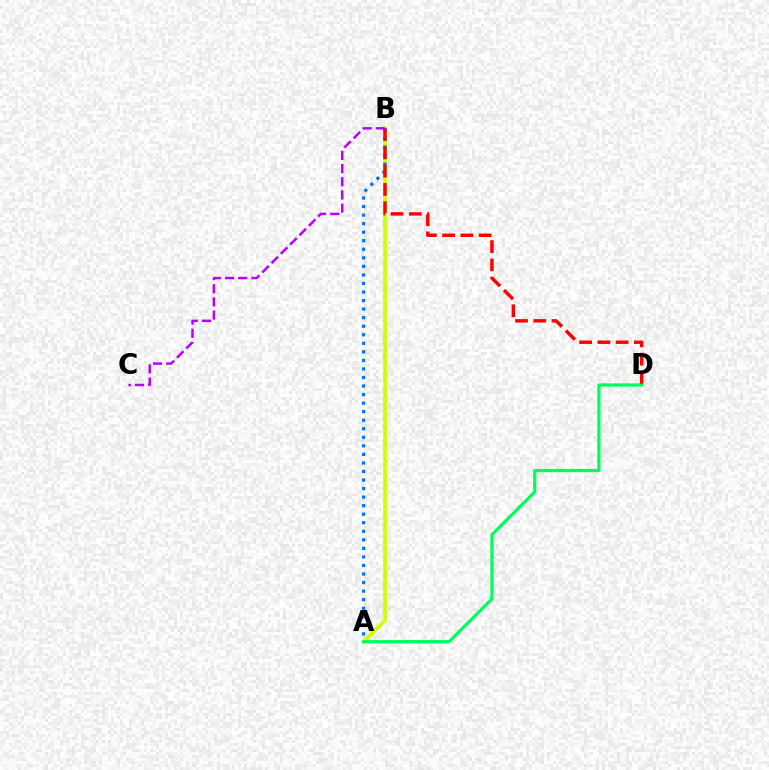{('A', 'B'): [{'color': '#d1ff00', 'line_style': 'solid', 'thickness': 2.7}, {'color': '#0074ff', 'line_style': 'dotted', 'thickness': 2.32}], ('A', 'D'): [{'color': '#00ff5c', 'line_style': 'solid', 'thickness': 2.32}], ('B', 'D'): [{'color': '#ff0000', 'line_style': 'dashed', 'thickness': 2.48}], ('B', 'C'): [{'color': '#b900ff', 'line_style': 'dashed', 'thickness': 1.79}]}